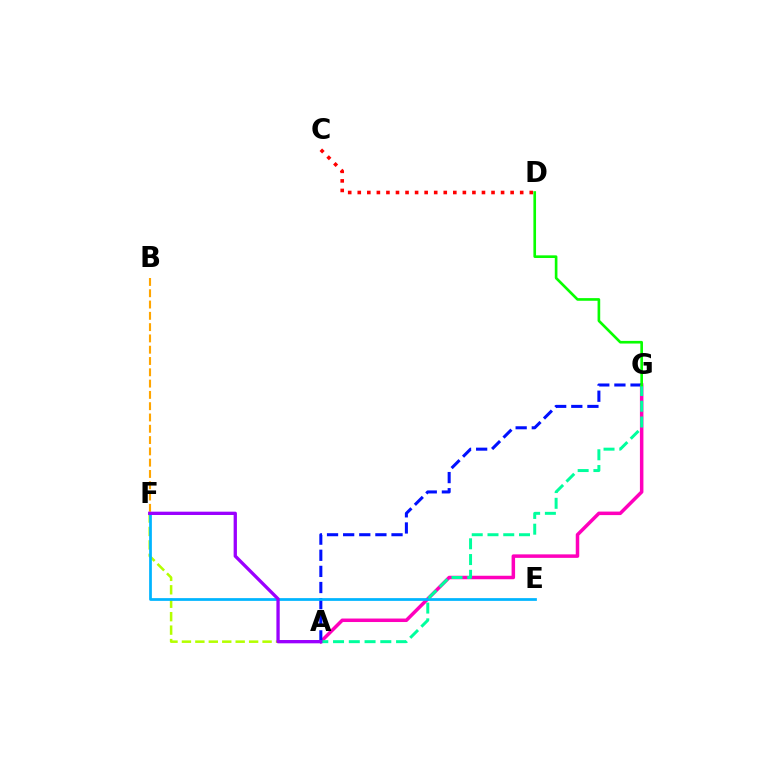{('A', 'G'): [{'color': '#ff00bd', 'line_style': 'solid', 'thickness': 2.52}, {'color': '#0010ff', 'line_style': 'dashed', 'thickness': 2.19}, {'color': '#00ff9d', 'line_style': 'dashed', 'thickness': 2.14}], ('B', 'F'): [{'color': '#ffa500', 'line_style': 'dashed', 'thickness': 1.53}], ('A', 'F'): [{'color': '#b3ff00', 'line_style': 'dashed', 'thickness': 1.83}, {'color': '#9b00ff', 'line_style': 'solid', 'thickness': 2.38}], ('E', 'F'): [{'color': '#00b5ff', 'line_style': 'solid', 'thickness': 1.97}], ('C', 'D'): [{'color': '#ff0000', 'line_style': 'dotted', 'thickness': 2.6}], ('D', 'G'): [{'color': '#08ff00', 'line_style': 'solid', 'thickness': 1.9}]}